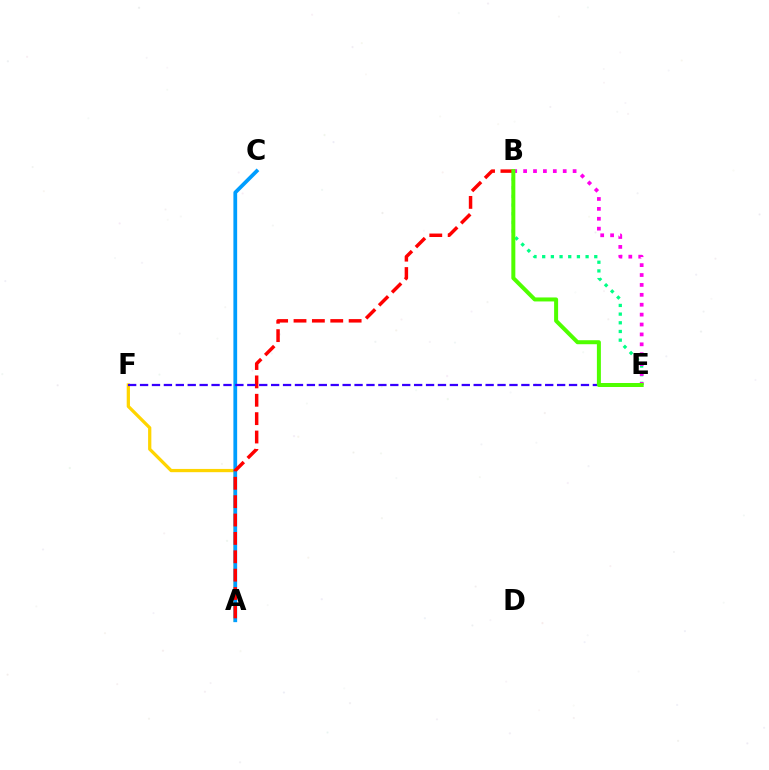{('A', 'F'): [{'color': '#ffd500', 'line_style': 'solid', 'thickness': 2.34}], ('B', 'E'): [{'color': '#00ff86', 'line_style': 'dotted', 'thickness': 2.36}, {'color': '#ff00ed', 'line_style': 'dotted', 'thickness': 2.69}, {'color': '#4fff00', 'line_style': 'solid', 'thickness': 2.88}], ('A', 'C'): [{'color': '#009eff', 'line_style': 'solid', 'thickness': 2.7}], ('A', 'B'): [{'color': '#ff0000', 'line_style': 'dashed', 'thickness': 2.5}], ('E', 'F'): [{'color': '#3700ff', 'line_style': 'dashed', 'thickness': 1.62}]}